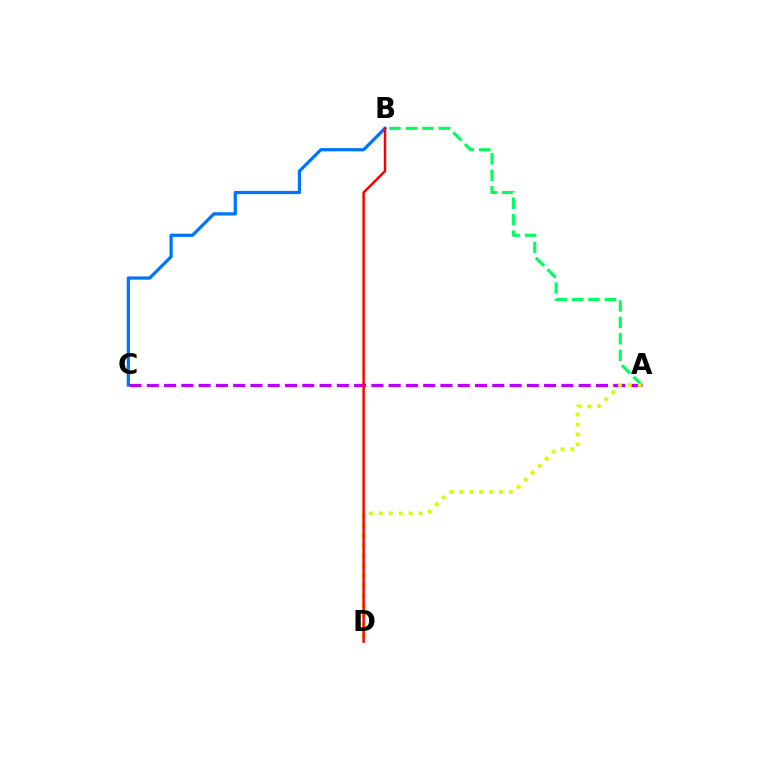{('A', 'B'): [{'color': '#00ff5c', 'line_style': 'dashed', 'thickness': 2.23}], ('A', 'C'): [{'color': '#b900ff', 'line_style': 'dashed', 'thickness': 2.35}], ('A', 'D'): [{'color': '#d1ff00', 'line_style': 'dotted', 'thickness': 2.7}], ('B', 'C'): [{'color': '#0074ff', 'line_style': 'solid', 'thickness': 2.33}], ('B', 'D'): [{'color': '#ff0000', 'line_style': 'solid', 'thickness': 1.77}]}